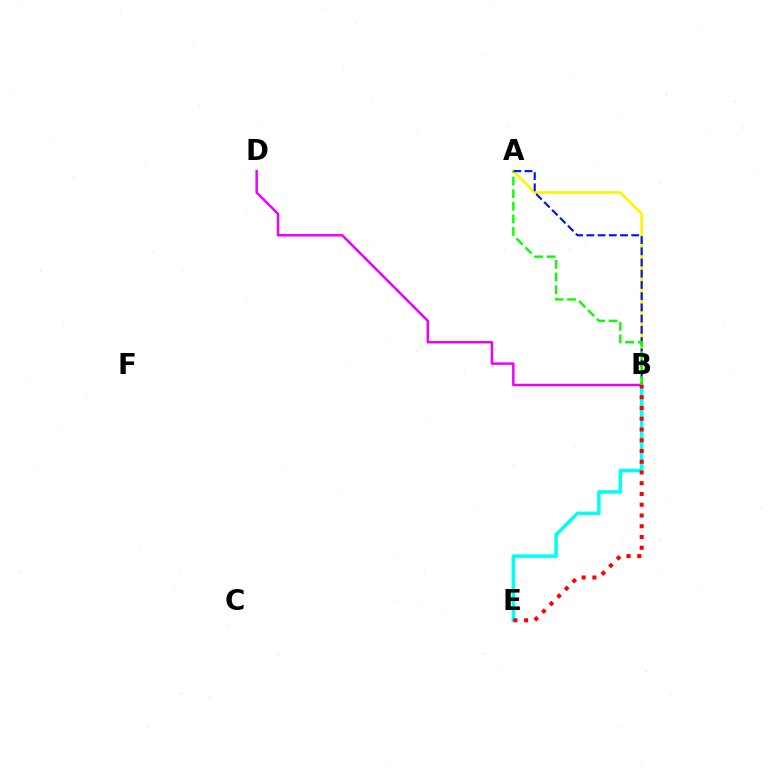{('A', 'B'): [{'color': '#fcf500', 'line_style': 'solid', 'thickness': 1.92}, {'color': '#0010ff', 'line_style': 'dashed', 'thickness': 1.52}, {'color': '#08ff00', 'line_style': 'dashed', 'thickness': 1.71}], ('B', 'E'): [{'color': '#00fff6', 'line_style': 'solid', 'thickness': 2.54}, {'color': '#ff0000', 'line_style': 'dotted', 'thickness': 2.92}], ('B', 'D'): [{'color': '#ee00ff', 'line_style': 'solid', 'thickness': 1.78}]}